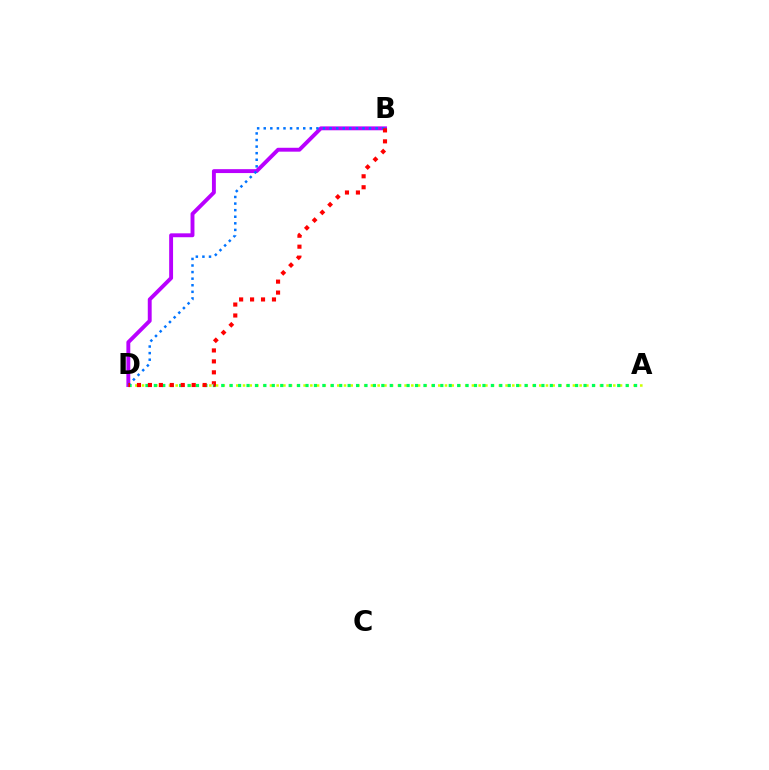{('A', 'D'): [{'color': '#d1ff00', 'line_style': 'dotted', 'thickness': 1.83}, {'color': '#00ff5c', 'line_style': 'dotted', 'thickness': 2.29}], ('B', 'D'): [{'color': '#b900ff', 'line_style': 'solid', 'thickness': 2.8}, {'color': '#0074ff', 'line_style': 'dotted', 'thickness': 1.79}, {'color': '#ff0000', 'line_style': 'dotted', 'thickness': 2.98}]}